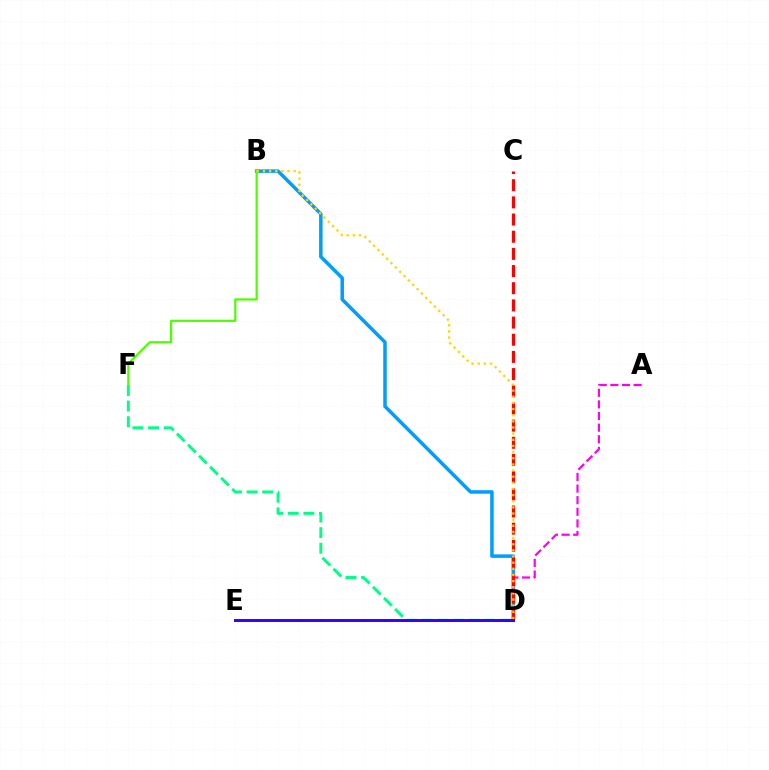{('B', 'D'): [{'color': '#009eff', 'line_style': 'solid', 'thickness': 2.53}, {'color': '#ffd500', 'line_style': 'dotted', 'thickness': 1.67}], ('D', 'F'): [{'color': '#00ff86', 'line_style': 'dashed', 'thickness': 2.12}], ('A', 'D'): [{'color': '#ff00ed', 'line_style': 'dashed', 'thickness': 1.58}], ('B', 'F'): [{'color': '#4fff00', 'line_style': 'solid', 'thickness': 1.59}], ('C', 'D'): [{'color': '#ff0000', 'line_style': 'dashed', 'thickness': 2.33}], ('D', 'E'): [{'color': '#3700ff', 'line_style': 'solid', 'thickness': 2.14}]}